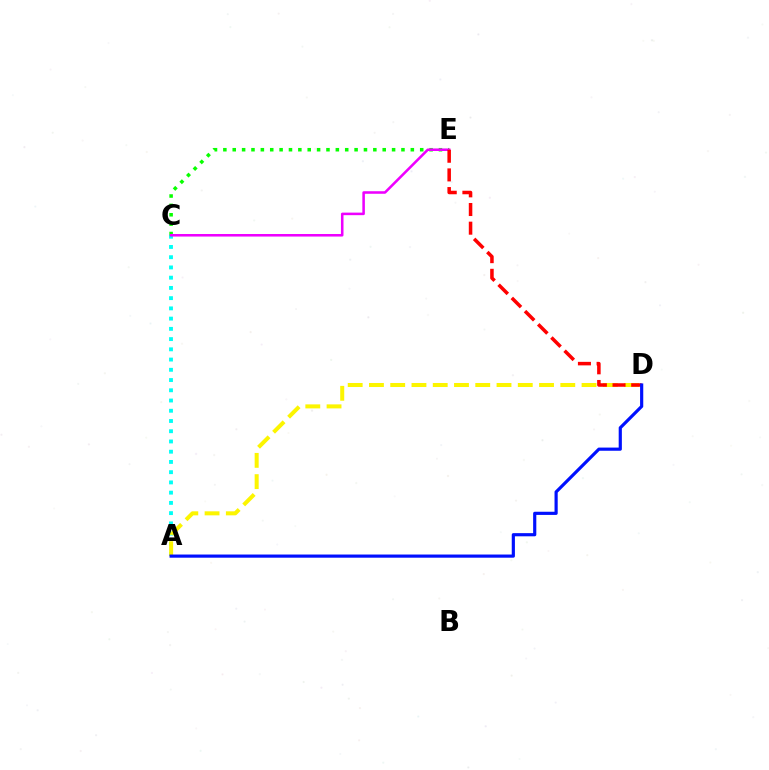{('A', 'C'): [{'color': '#00fff6', 'line_style': 'dotted', 'thickness': 2.78}], ('A', 'D'): [{'color': '#fcf500', 'line_style': 'dashed', 'thickness': 2.89}, {'color': '#0010ff', 'line_style': 'solid', 'thickness': 2.28}], ('C', 'E'): [{'color': '#08ff00', 'line_style': 'dotted', 'thickness': 2.55}, {'color': '#ee00ff', 'line_style': 'solid', 'thickness': 1.83}], ('D', 'E'): [{'color': '#ff0000', 'line_style': 'dashed', 'thickness': 2.54}]}